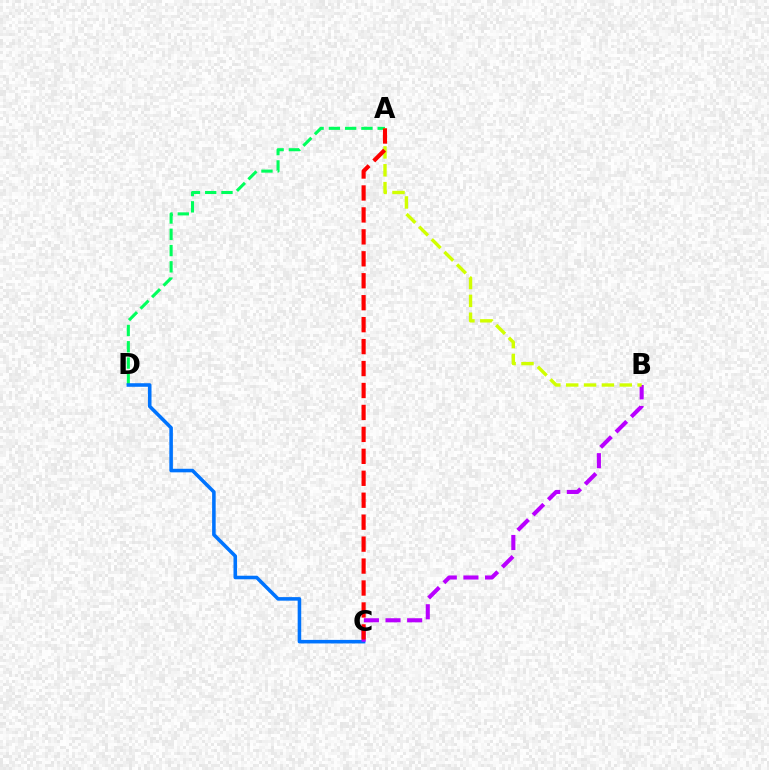{('A', 'D'): [{'color': '#00ff5c', 'line_style': 'dashed', 'thickness': 2.21}], ('C', 'D'): [{'color': '#0074ff', 'line_style': 'solid', 'thickness': 2.56}], ('B', 'C'): [{'color': '#b900ff', 'line_style': 'dashed', 'thickness': 2.94}], ('A', 'B'): [{'color': '#d1ff00', 'line_style': 'dashed', 'thickness': 2.43}], ('A', 'C'): [{'color': '#ff0000', 'line_style': 'dashed', 'thickness': 2.98}]}